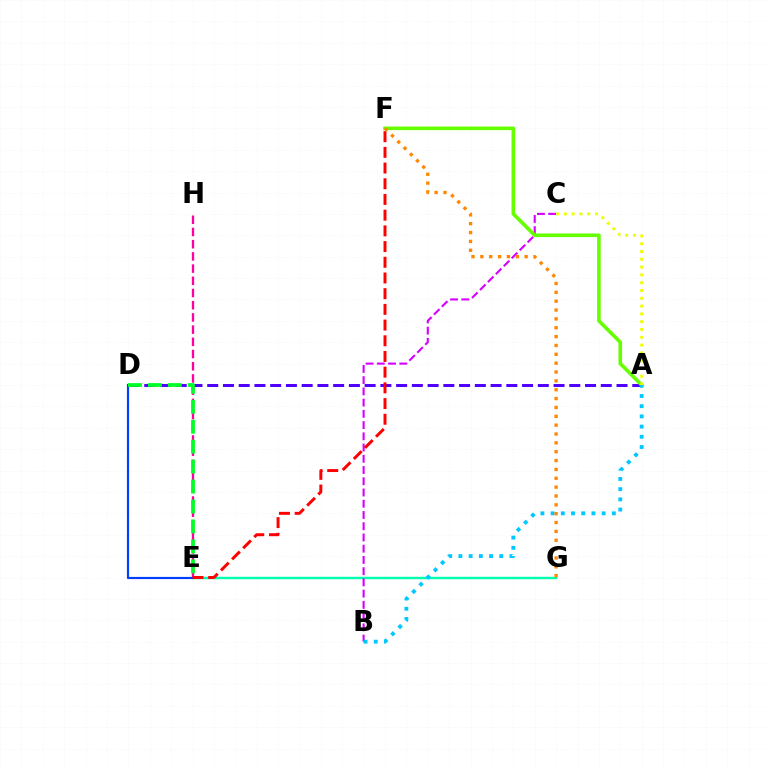{('A', 'D'): [{'color': '#4f00ff', 'line_style': 'dashed', 'thickness': 2.14}], ('E', 'G'): [{'color': '#00ffaf', 'line_style': 'solid', 'thickness': 1.75}], ('E', 'H'): [{'color': '#ff00a0', 'line_style': 'dashed', 'thickness': 1.66}], ('B', 'C'): [{'color': '#d600ff', 'line_style': 'dashed', 'thickness': 1.53}], ('D', 'E'): [{'color': '#003fff', 'line_style': 'solid', 'thickness': 1.56}, {'color': '#00ff27', 'line_style': 'dashed', 'thickness': 2.71}], ('E', 'F'): [{'color': '#ff0000', 'line_style': 'dashed', 'thickness': 2.13}], ('A', 'F'): [{'color': '#66ff00', 'line_style': 'solid', 'thickness': 2.6}], ('A', 'B'): [{'color': '#00c7ff', 'line_style': 'dotted', 'thickness': 2.77}], ('A', 'C'): [{'color': '#eeff00', 'line_style': 'dotted', 'thickness': 2.12}], ('F', 'G'): [{'color': '#ff8800', 'line_style': 'dotted', 'thickness': 2.41}]}